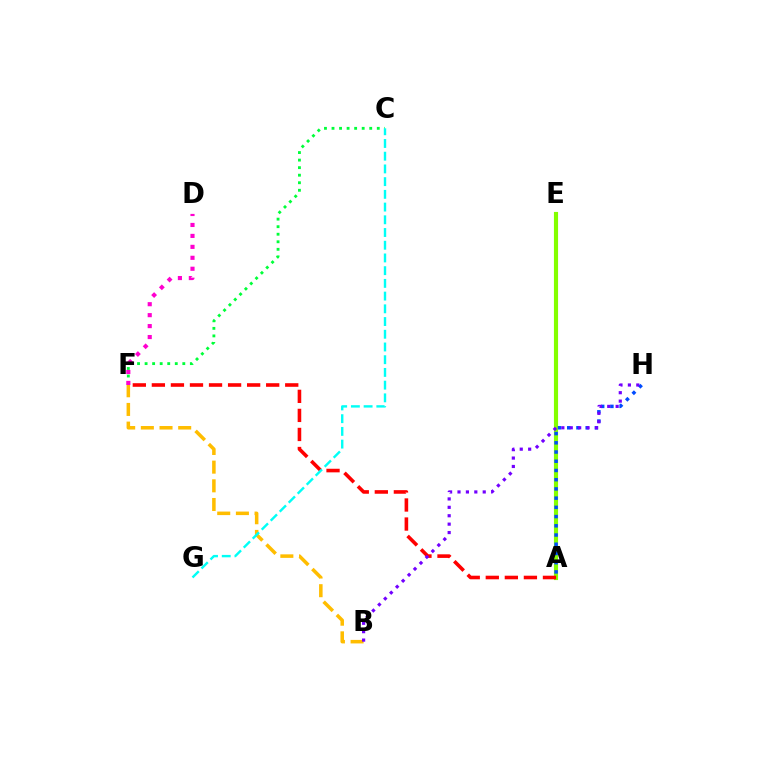{('C', 'F'): [{'color': '#00ff39', 'line_style': 'dotted', 'thickness': 2.05}], ('A', 'E'): [{'color': '#84ff00', 'line_style': 'solid', 'thickness': 2.98}], ('B', 'F'): [{'color': '#ffbd00', 'line_style': 'dashed', 'thickness': 2.54}], ('D', 'F'): [{'color': '#ff00cf', 'line_style': 'dotted', 'thickness': 2.97}], ('A', 'H'): [{'color': '#004bff', 'line_style': 'dotted', 'thickness': 2.51}], ('A', 'F'): [{'color': '#ff0000', 'line_style': 'dashed', 'thickness': 2.59}], ('C', 'G'): [{'color': '#00fff6', 'line_style': 'dashed', 'thickness': 1.73}], ('B', 'H'): [{'color': '#7200ff', 'line_style': 'dotted', 'thickness': 2.28}]}